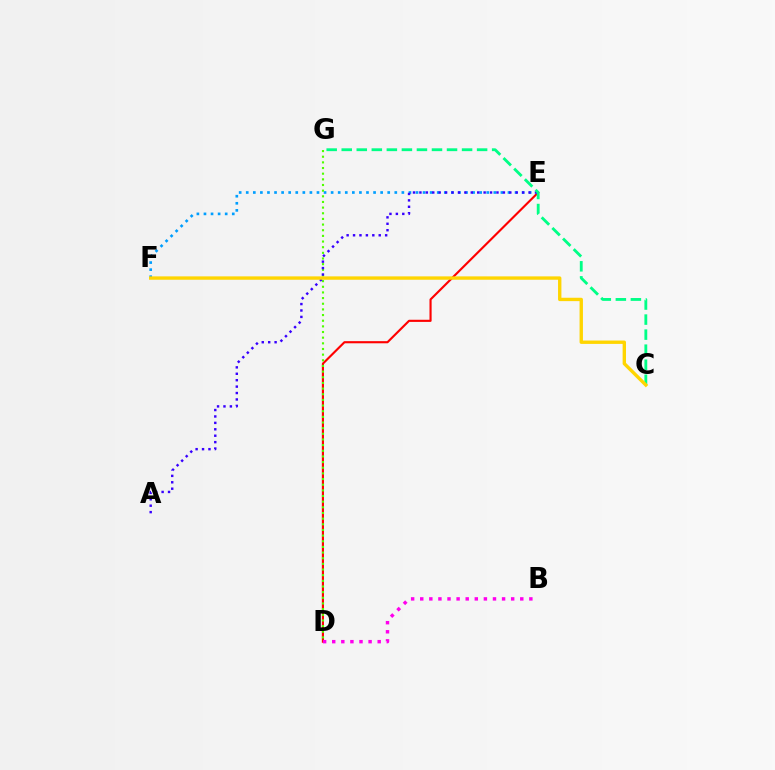{('D', 'E'): [{'color': '#ff0000', 'line_style': 'solid', 'thickness': 1.54}], ('E', 'F'): [{'color': '#009eff', 'line_style': 'dotted', 'thickness': 1.92}], ('D', 'G'): [{'color': '#4fff00', 'line_style': 'dotted', 'thickness': 1.54}], ('A', 'E'): [{'color': '#3700ff', 'line_style': 'dotted', 'thickness': 1.74}], ('B', 'D'): [{'color': '#ff00ed', 'line_style': 'dotted', 'thickness': 2.47}], ('C', 'G'): [{'color': '#00ff86', 'line_style': 'dashed', 'thickness': 2.04}], ('C', 'F'): [{'color': '#ffd500', 'line_style': 'solid', 'thickness': 2.43}]}